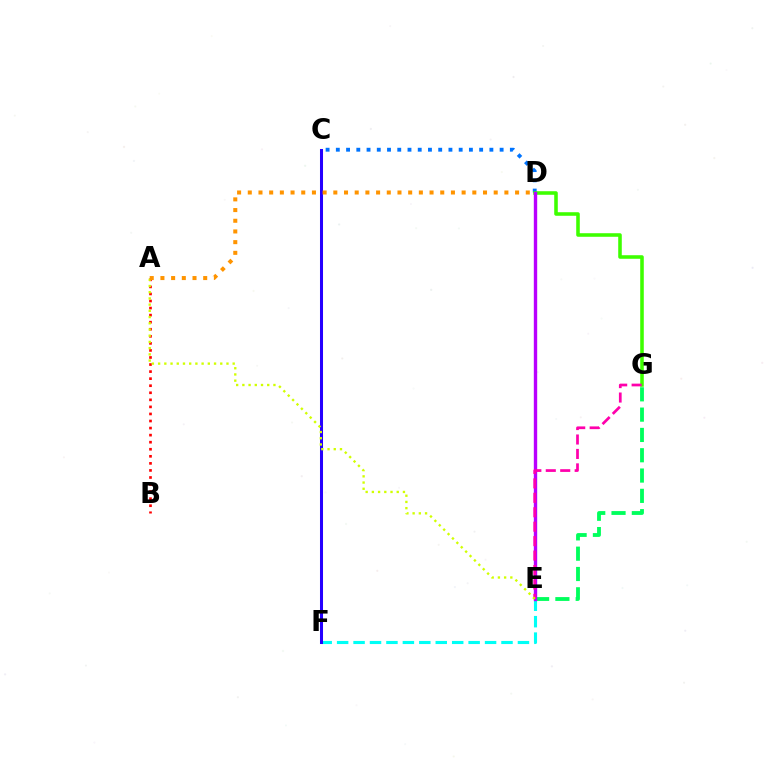{('E', 'F'): [{'color': '#00fff6', 'line_style': 'dashed', 'thickness': 2.23}], ('C', 'D'): [{'color': '#0074ff', 'line_style': 'dotted', 'thickness': 2.78}], ('D', 'G'): [{'color': '#3dff00', 'line_style': 'solid', 'thickness': 2.57}], ('A', 'B'): [{'color': '#ff0000', 'line_style': 'dotted', 'thickness': 1.92}], ('E', 'G'): [{'color': '#00ff5c', 'line_style': 'dashed', 'thickness': 2.76}, {'color': '#ff00ac', 'line_style': 'dashed', 'thickness': 1.96}], ('C', 'F'): [{'color': '#2500ff', 'line_style': 'solid', 'thickness': 2.18}], ('D', 'E'): [{'color': '#b900ff', 'line_style': 'solid', 'thickness': 2.43}], ('A', 'E'): [{'color': '#d1ff00', 'line_style': 'dotted', 'thickness': 1.69}], ('A', 'D'): [{'color': '#ff9400', 'line_style': 'dotted', 'thickness': 2.91}]}